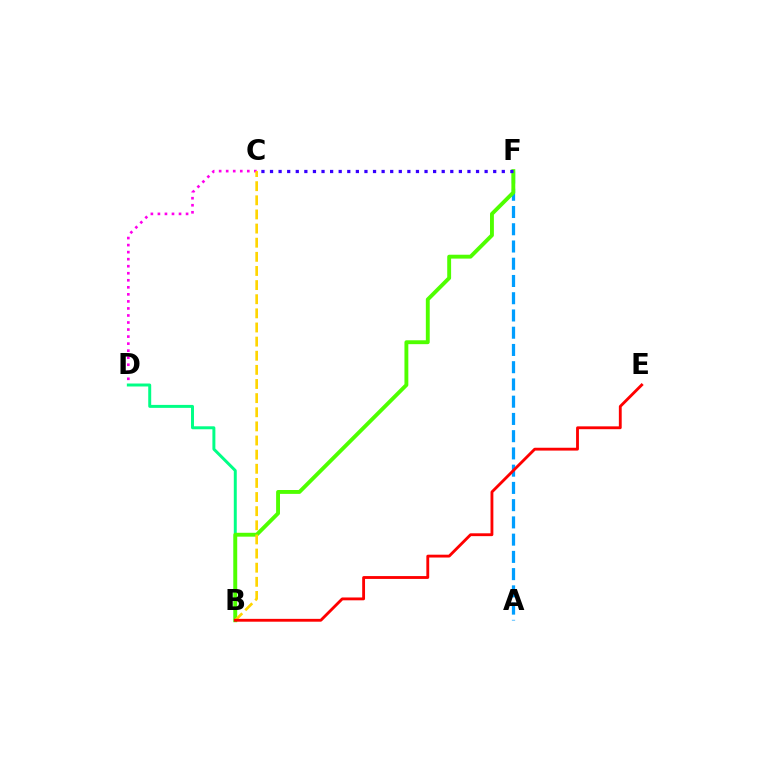{('C', 'D'): [{'color': '#ff00ed', 'line_style': 'dotted', 'thickness': 1.91}], ('B', 'D'): [{'color': '#00ff86', 'line_style': 'solid', 'thickness': 2.14}], ('A', 'F'): [{'color': '#009eff', 'line_style': 'dashed', 'thickness': 2.34}], ('B', 'F'): [{'color': '#4fff00', 'line_style': 'solid', 'thickness': 2.79}], ('C', 'F'): [{'color': '#3700ff', 'line_style': 'dotted', 'thickness': 2.33}], ('B', 'C'): [{'color': '#ffd500', 'line_style': 'dashed', 'thickness': 1.92}], ('B', 'E'): [{'color': '#ff0000', 'line_style': 'solid', 'thickness': 2.05}]}